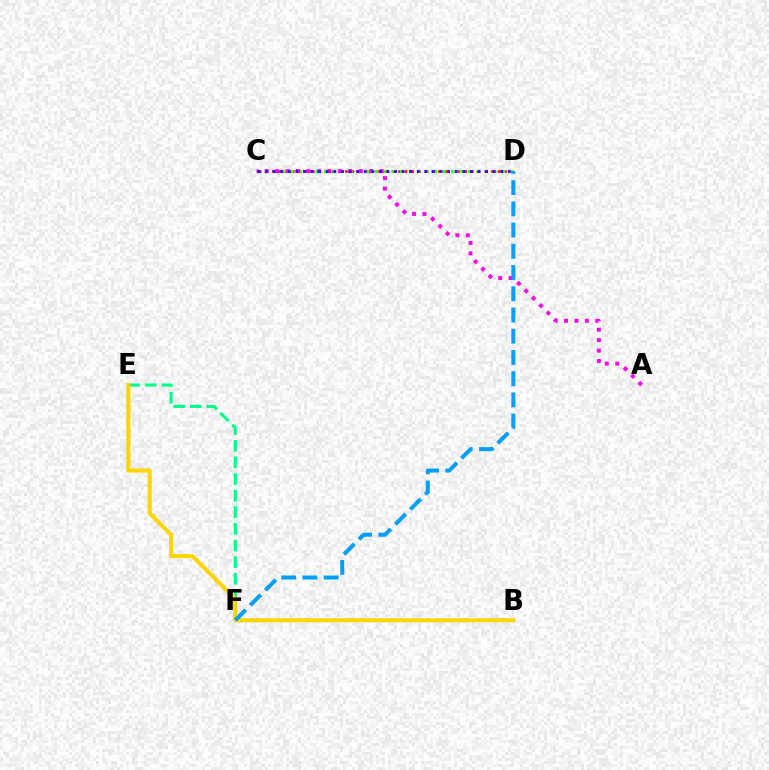{('C', 'D'): [{'color': '#ff0000', 'line_style': 'dotted', 'thickness': 1.8}, {'color': '#4fff00', 'line_style': 'dotted', 'thickness': 2.3}, {'color': '#3700ff', 'line_style': 'dotted', 'thickness': 2.06}], ('E', 'F'): [{'color': '#00ff86', 'line_style': 'dashed', 'thickness': 2.26}], ('B', 'E'): [{'color': '#ffd500', 'line_style': 'solid', 'thickness': 2.93}], ('A', 'C'): [{'color': '#ff00ed', 'line_style': 'dotted', 'thickness': 2.84}], ('D', 'F'): [{'color': '#009eff', 'line_style': 'dashed', 'thickness': 2.88}]}